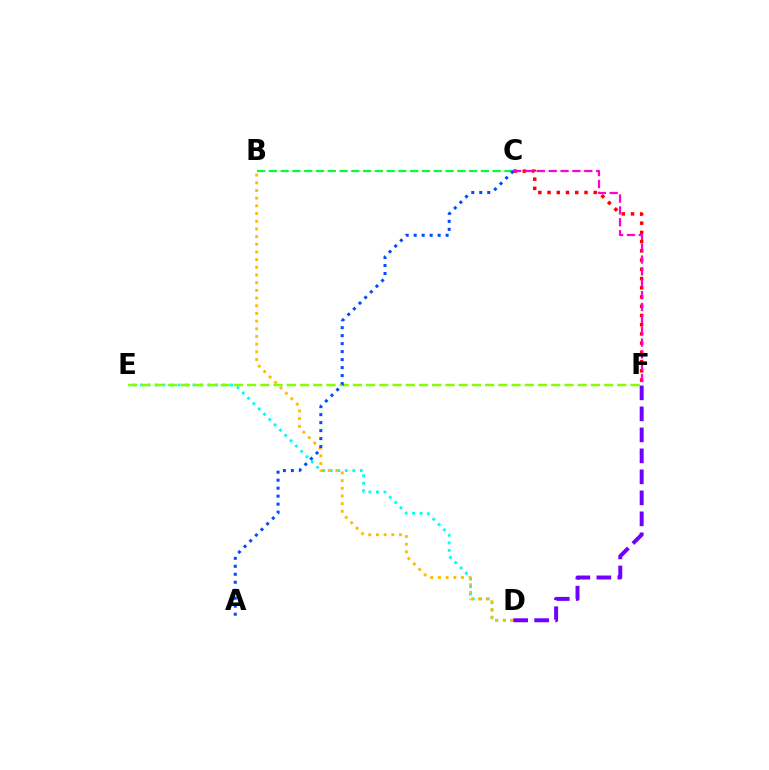{('B', 'C'): [{'color': '#00ff39', 'line_style': 'dashed', 'thickness': 1.6}], ('C', 'F'): [{'color': '#ff0000', 'line_style': 'dotted', 'thickness': 2.51}, {'color': '#ff00cf', 'line_style': 'dashed', 'thickness': 1.61}], ('D', 'E'): [{'color': '#00fff6', 'line_style': 'dotted', 'thickness': 2.04}], ('B', 'D'): [{'color': '#ffbd00', 'line_style': 'dotted', 'thickness': 2.09}], ('E', 'F'): [{'color': '#84ff00', 'line_style': 'dashed', 'thickness': 1.8}], ('A', 'C'): [{'color': '#004bff', 'line_style': 'dotted', 'thickness': 2.17}], ('D', 'F'): [{'color': '#7200ff', 'line_style': 'dashed', 'thickness': 2.85}]}